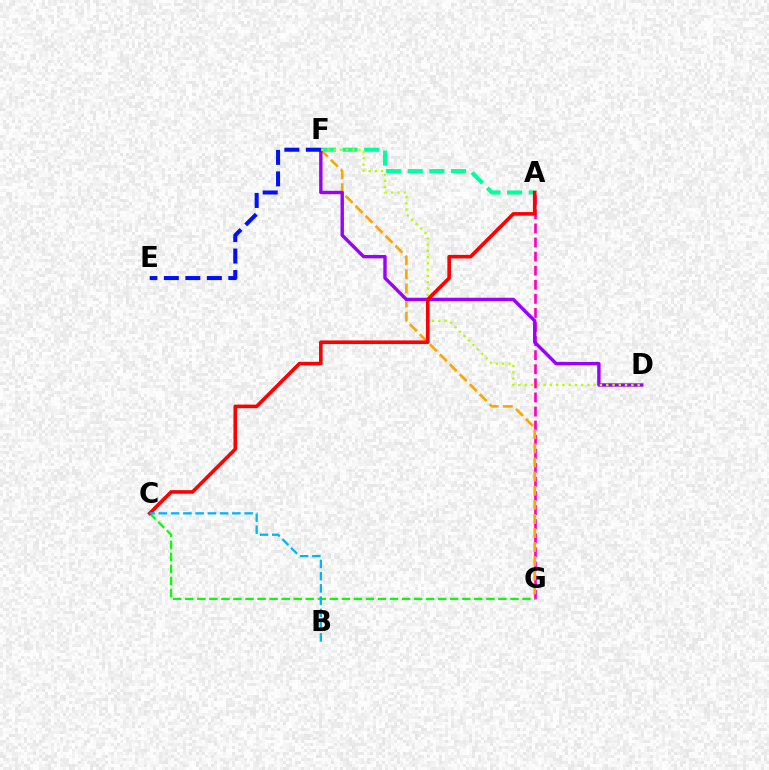{('A', 'G'): [{'color': '#ff00bd', 'line_style': 'dashed', 'thickness': 1.91}], ('F', 'G'): [{'color': '#ffa500', 'line_style': 'dashed', 'thickness': 1.92}], ('A', 'F'): [{'color': '#00ff9d', 'line_style': 'dashed', 'thickness': 2.94}], ('D', 'F'): [{'color': '#9b00ff', 'line_style': 'solid', 'thickness': 2.44}, {'color': '#b3ff00', 'line_style': 'dotted', 'thickness': 1.7}], ('C', 'G'): [{'color': '#08ff00', 'line_style': 'dashed', 'thickness': 1.64}], ('E', 'F'): [{'color': '#0010ff', 'line_style': 'dashed', 'thickness': 2.92}], ('A', 'C'): [{'color': '#ff0000', 'line_style': 'solid', 'thickness': 2.6}], ('B', 'C'): [{'color': '#00b5ff', 'line_style': 'dashed', 'thickness': 1.66}]}